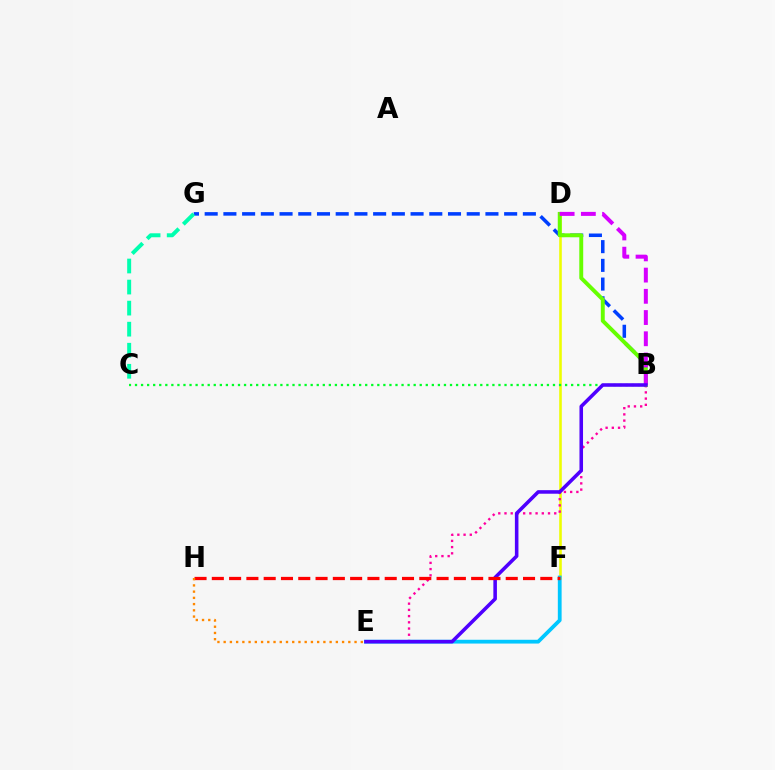{('B', 'G'): [{'color': '#003fff', 'line_style': 'dashed', 'thickness': 2.54}], ('C', 'G'): [{'color': '#00ffaf', 'line_style': 'dashed', 'thickness': 2.86}], ('D', 'F'): [{'color': '#eeff00', 'line_style': 'solid', 'thickness': 1.86}], ('B', 'C'): [{'color': '#00ff27', 'line_style': 'dotted', 'thickness': 1.65}], ('B', 'E'): [{'color': '#ff00a0', 'line_style': 'dotted', 'thickness': 1.69}, {'color': '#4f00ff', 'line_style': 'solid', 'thickness': 2.56}], ('B', 'D'): [{'color': '#66ff00', 'line_style': 'solid', 'thickness': 2.82}, {'color': '#d600ff', 'line_style': 'dashed', 'thickness': 2.88}], ('E', 'F'): [{'color': '#00c7ff', 'line_style': 'solid', 'thickness': 2.73}], ('F', 'H'): [{'color': '#ff0000', 'line_style': 'dashed', 'thickness': 2.35}], ('E', 'H'): [{'color': '#ff8800', 'line_style': 'dotted', 'thickness': 1.69}]}